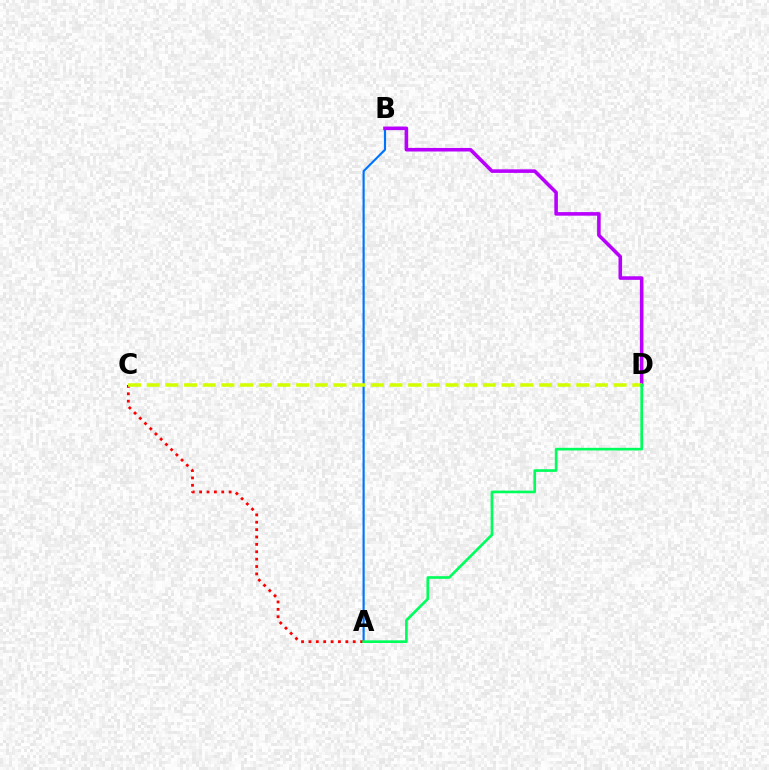{('A', 'B'): [{'color': '#0074ff', 'line_style': 'solid', 'thickness': 1.55}], ('B', 'D'): [{'color': '#b900ff', 'line_style': 'solid', 'thickness': 2.57}], ('A', 'C'): [{'color': '#ff0000', 'line_style': 'dotted', 'thickness': 2.01}], ('C', 'D'): [{'color': '#d1ff00', 'line_style': 'dashed', 'thickness': 2.54}], ('A', 'D'): [{'color': '#00ff5c', 'line_style': 'solid', 'thickness': 1.92}]}